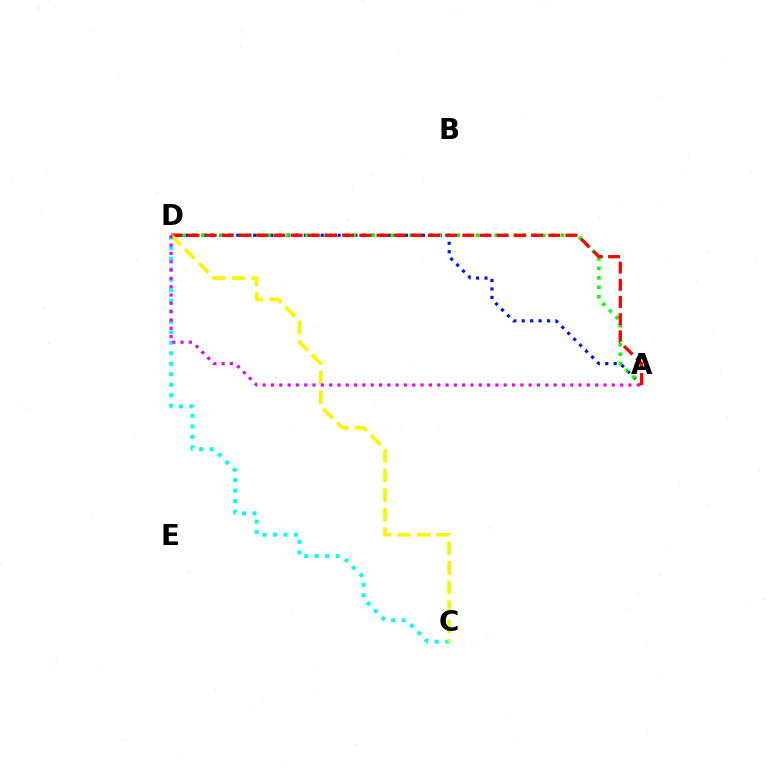{('A', 'D'): [{'color': '#0010ff', 'line_style': 'dotted', 'thickness': 2.29}, {'color': '#08ff00', 'line_style': 'dotted', 'thickness': 2.57}, {'color': '#ff0000', 'line_style': 'dashed', 'thickness': 2.33}, {'color': '#ee00ff', 'line_style': 'dotted', 'thickness': 2.26}], ('C', 'D'): [{'color': '#00fff6', 'line_style': 'dotted', 'thickness': 2.85}, {'color': '#fcf500', 'line_style': 'dashed', 'thickness': 2.66}]}